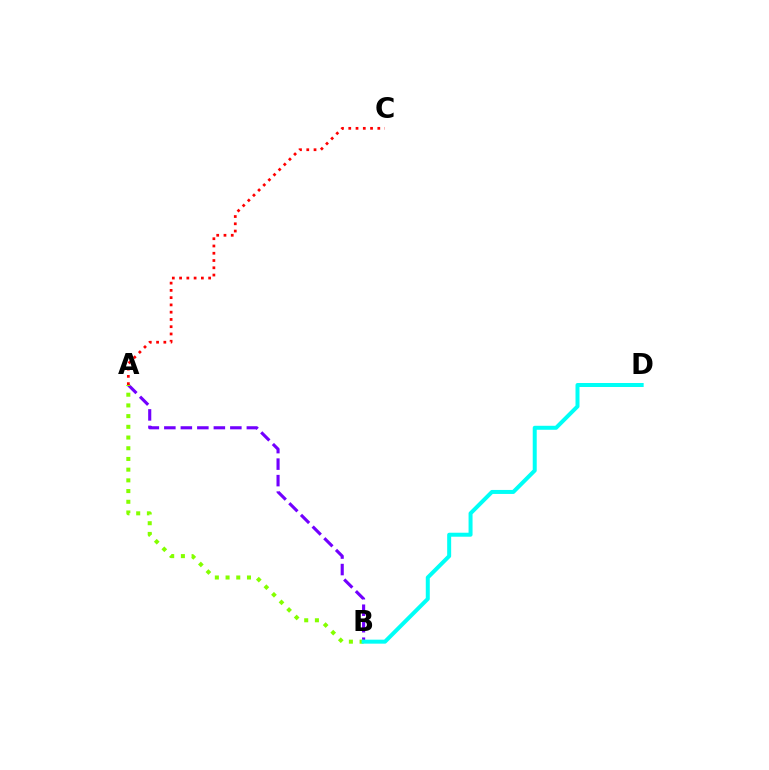{('A', 'B'): [{'color': '#7200ff', 'line_style': 'dashed', 'thickness': 2.24}, {'color': '#84ff00', 'line_style': 'dotted', 'thickness': 2.91}], ('A', 'C'): [{'color': '#ff0000', 'line_style': 'dotted', 'thickness': 1.97}], ('B', 'D'): [{'color': '#00fff6', 'line_style': 'solid', 'thickness': 2.87}]}